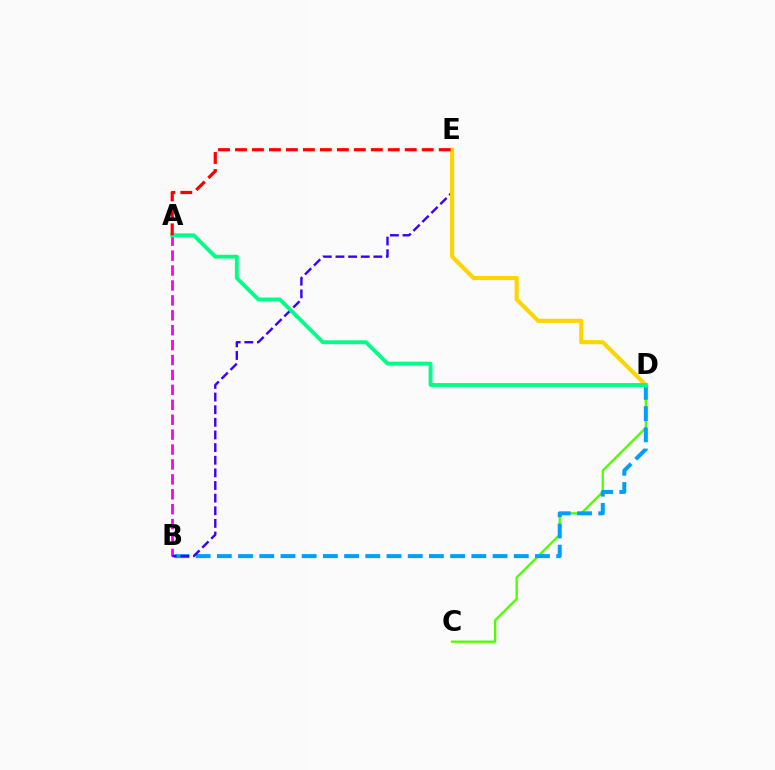{('C', 'D'): [{'color': '#4fff00', 'line_style': 'solid', 'thickness': 1.66}], ('B', 'D'): [{'color': '#009eff', 'line_style': 'dashed', 'thickness': 2.88}], ('A', 'B'): [{'color': '#ff00ed', 'line_style': 'dashed', 'thickness': 2.03}], ('B', 'E'): [{'color': '#3700ff', 'line_style': 'dashed', 'thickness': 1.72}], ('D', 'E'): [{'color': '#ffd500', 'line_style': 'solid', 'thickness': 2.97}], ('A', 'D'): [{'color': '#00ff86', 'line_style': 'solid', 'thickness': 2.78}], ('A', 'E'): [{'color': '#ff0000', 'line_style': 'dashed', 'thickness': 2.31}]}